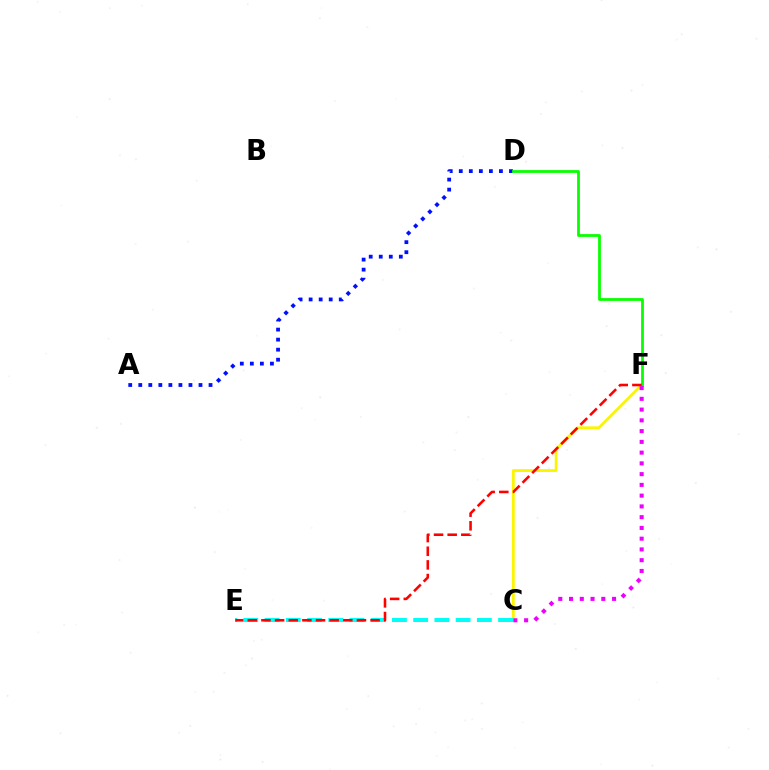{('A', 'D'): [{'color': '#0010ff', 'line_style': 'dotted', 'thickness': 2.73}], ('C', 'F'): [{'color': '#fcf500', 'line_style': 'solid', 'thickness': 2.03}, {'color': '#ee00ff', 'line_style': 'dotted', 'thickness': 2.92}], ('D', 'F'): [{'color': '#08ff00', 'line_style': 'solid', 'thickness': 2.01}], ('C', 'E'): [{'color': '#00fff6', 'line_style': 'dashed', 'thickness': 2.88}], ('E', 'F'): [{'color': '#ff0000', 'line_style': 'dashed', 'thickness': 1.85}]}